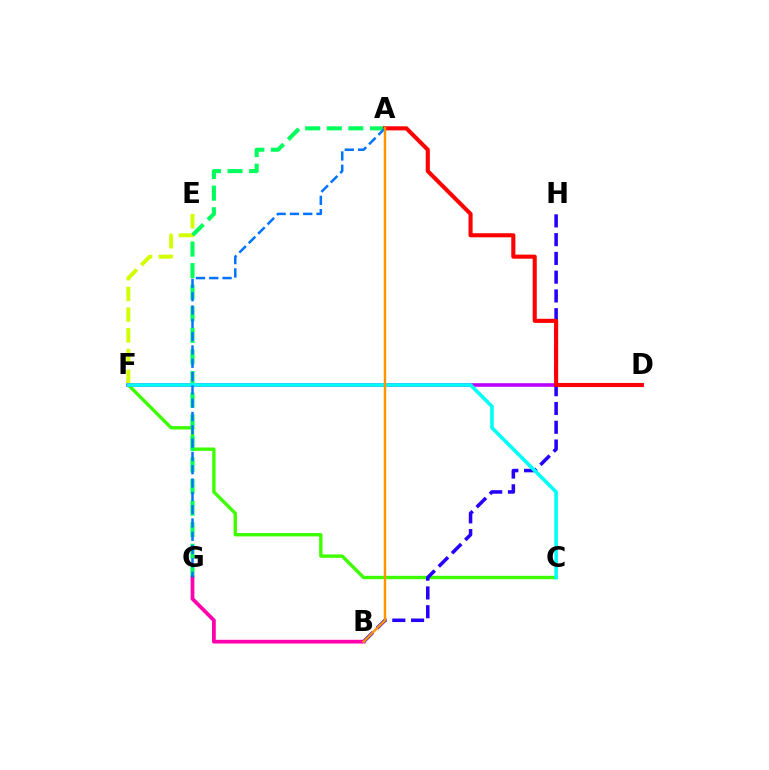{('C', 'F'): [{'color': '#3dff00', 'line_style': 'solid', 'thickness': 2.43}, {'color': '#00fff6', 'line_style': 'solid', 'thickness': 2.58}], ('E', 'F'): [{'color': '#d1ff00', 'line_style': 'dashed', 'thickness': 2.82}], ('D', 'F'): [{'color': '#b900ff', 'line_style': 'solid', 'thickness': 2.6}], ('B', 'H'): [{'color': '#2500ff', 'line_style': 'dashed', 'thickness': 2.55}], ('A', 'G'): [{'color': '#00ff5c', 'line_style': 'dashed', 'thickness': 2.93}, {'color': '#0074ff', 'line_style': 'dashed', 'thickness': 1.81}], ('B', 'G'): [{'color': '#ff00ac', 'line_style': 'solid', 'thickness': 2.69}], ('A', 'D'): [{'color': '#ff0000', 'line_style': 'solid', 'thickness': 2.95}], ('A', 'B'): [{'color': '#ff9400', 'line_style': 'solid', 'thickness': 1.77}]}